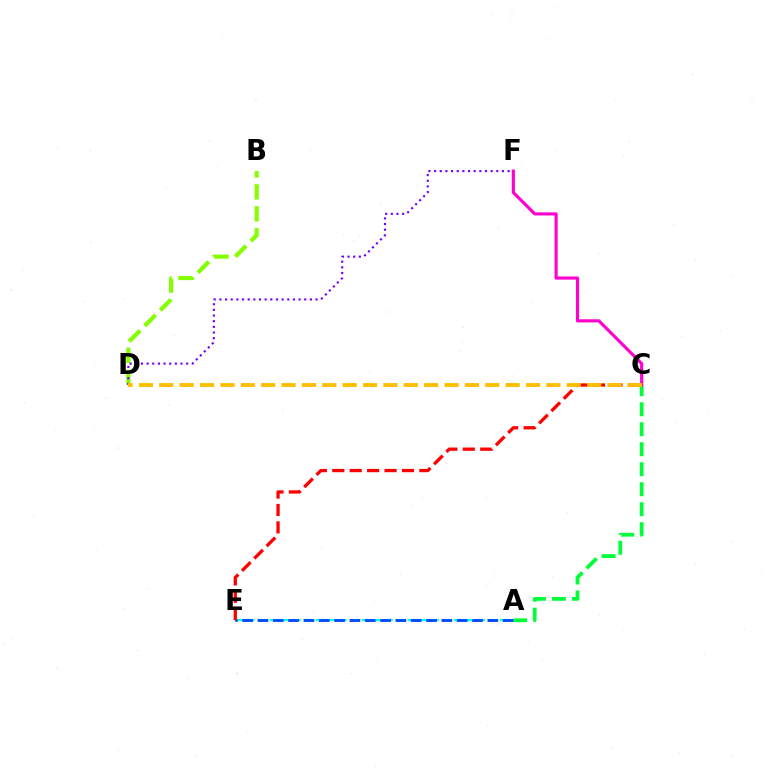{('A', 'E'): [{'color': '#00fff6', 'line_style': 'dashed', 'thickness': 1.56}, {'color': '#004bff', 'line_style': 'dashed', 'thickness': 2.08}], ('B', 'D'): [{'color': '#84ff00', 'line_style': 'dashed', 'thickness': 2.99}], ('A', 'C'): [{'color': '#00ff39', 'line_style': 'dashed', 'thickness': 2.72}], ('D', 'F'): [{'color': '#7200ff', 'line_style': 'dotted', 'thickness': 1.54}], ('C', 'F'): [{'color': '#ff00cf', 'line_style': 'solid', 'thickness': 2.25}], ('C', 'E'): [{'color': '#ff0000', 'line_style': 'dashed', 'thickness': 2.37}], ('C', 'D'): [{'color': '#ffbd00', 'line_style': 'dashed', 'thickness': 2.77}]}